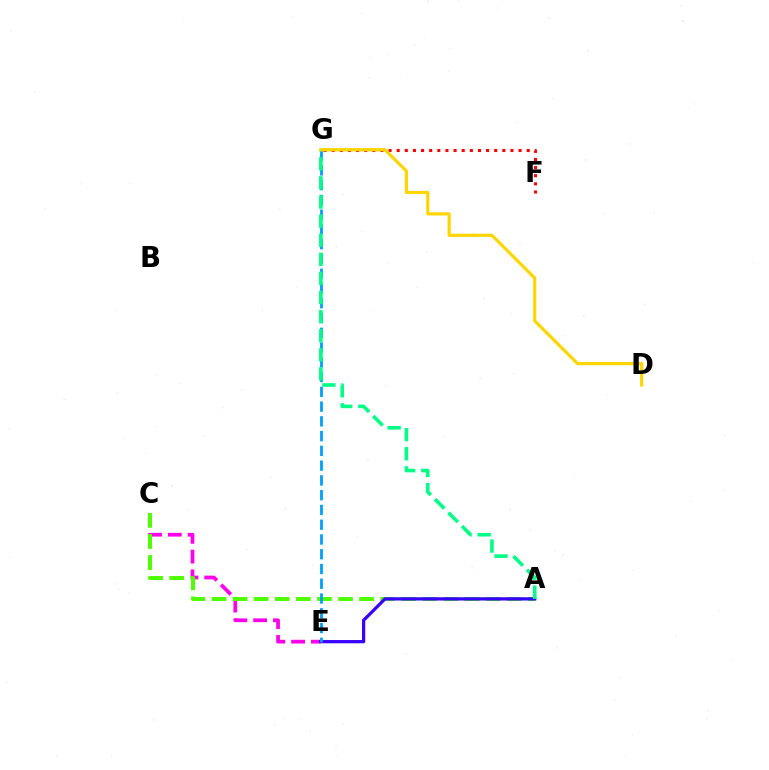{('C', 'E'): [{'color': '#ff00ed', 'line_style': 'dashed', 'thickness': 2.69}], ('A', 'C'): [{'color': '#4fff00', 'line_style': 'dashed', 'thickness': 2.86}], ('F', 'G'): [{'color': '#ff0000', 'line_style': 'dotted', 'thickness': 2.21}], ('A', 'E'): [{'color': '#3700ff', 'line_style': 'solid', 'thickness': 2.34}], ('E', 'G'): [{'color': '#009eff', 'line_style': 'dashed', 'thickness': 2.01}], ('A', 'G'): [{'color': '#00ff86', 'line_style': 'dashed', 'thickness': 2.6}], ('D', 'G'): [{'color': '#ffd500', 'line_style': 'solid', 'thickness': 2.29}]}